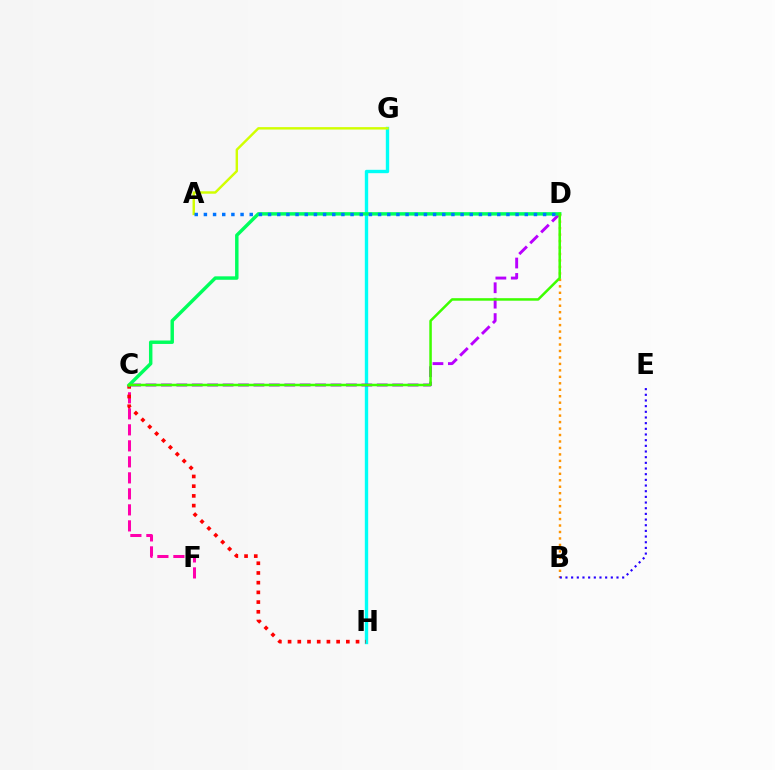{('C', 'F'): [{'color': '#ff00ac', 'line_style': 'dashed', 'thickness': 2.17}], ('G', 'H'): [{'color': '#00fff6', 'line_style': 'solid', 'thickness': 2.43}], ('B', 'D'): [{'color': '#ff9400', 'line_style': 'dotted', 'thickness': 1.76}], ('C', 'H'): [{'color': '#ff0000', 'line_style': 'dotted', 'thickness': 2.64}], ('A', 'G'): [{'color': '#d1ff00', 'line_style': 'solid', 'thickness': 1.75}], ('C', 'D'): [{'color': '#b900ff', 'line_style': 'dashed', 'thickness': 2.09}, {'color': '#00ff5c', 'line_style': 'solid', 'thickness': 2.48}, {'color': '#3dff00', 'line_style': 'solid', 'thickness': 1.81}], ('B', 'E'): [{'color': '#2500ff', 'line_style': 'dotted', 'thickness': 1.54}], ('A', 'D'): [{'color': '#0074ff', 'line_style': 'dotted', 'thickness': 2.49}]}